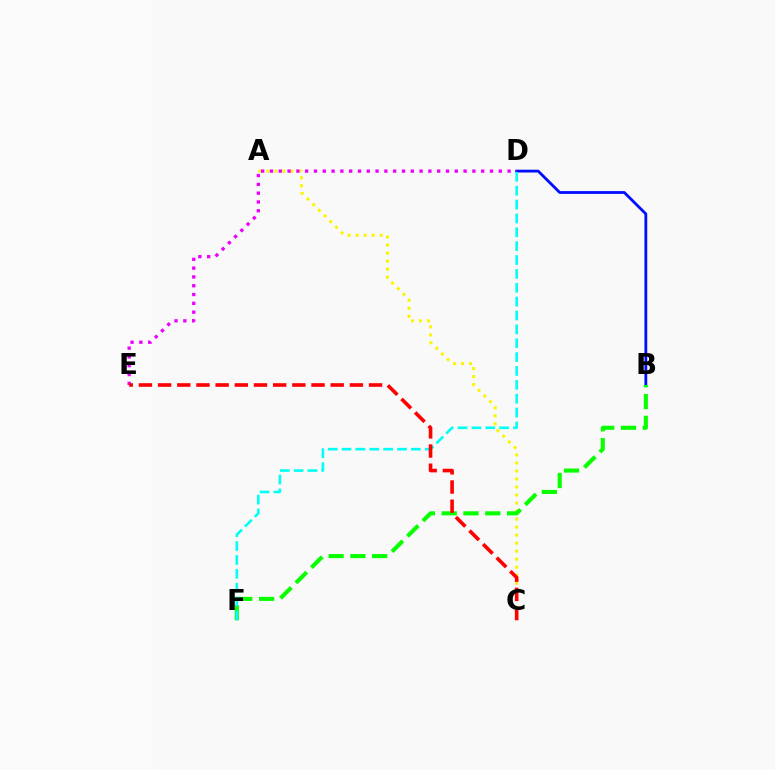{('A', 'C'): [{'color': '#fcf500', 'line_style': 'dotted', 'thickness': 2.18}], ('B', 'D'): [{'color': '#0010ff', 'line_style': 'solid', 'thickness': 2.03}], ('D', 'E'): [{'color': '#ee00ff', 'line_style': 'dotted', 'thickness': 2.39}], ('B', 'F'): [{'color': '#08ff00', 'line_style': 'dashed', 'thickness': 2.96}], ('D', 'F'): [{'color': '#00fff6', 'line_style': 'dashed', 'thickness': 1.88}], ('C', 'E'): [{'color': '#ff0000', 'line_style': 'dashed', 'thickness': 2.61}]}